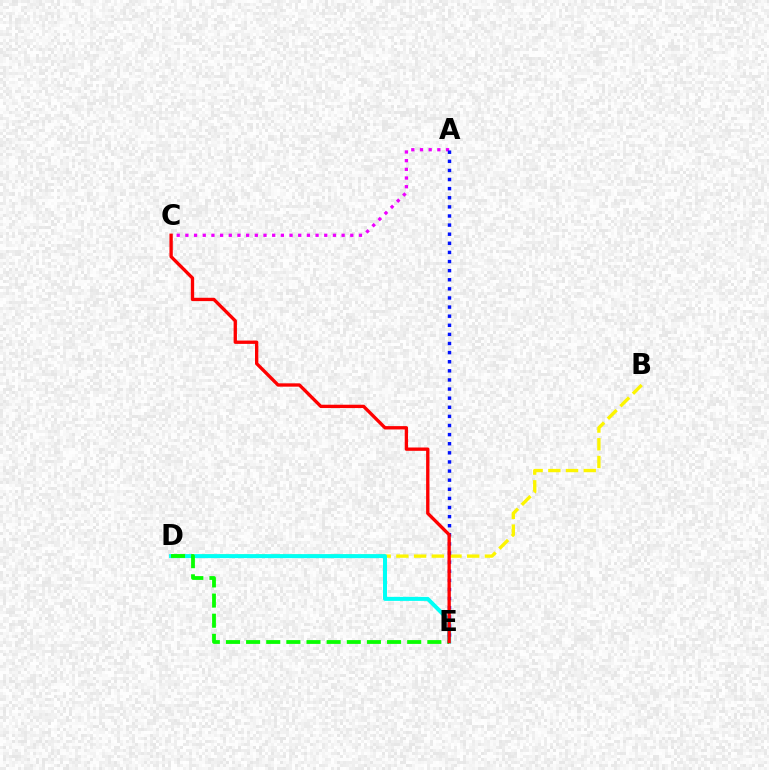{('A', 'C'): [{'color': '#ee00ff', 'line_style': 'dotted', 'thickness': 2.36}], ('B', 'D'): [{'color': '#fcf500', 'line_style': 'dashed', 'thickness': 2.41}], ('D', 'E'): [{'color': '#00fff6', 'line_style': 'solid', 'thickness': 2.88}, {'color': '#08ff00', 'line_style': 'dashed', 'thickness': 2.74}], ('A', 'E'): [{'color': '#0010ff', 'line_style': 'dotted', 'thickness': 2.48}], ('C', 'E'): [{'color': '#ff0000', 'line_style': 'solid', 'thickness': 2.4}]}